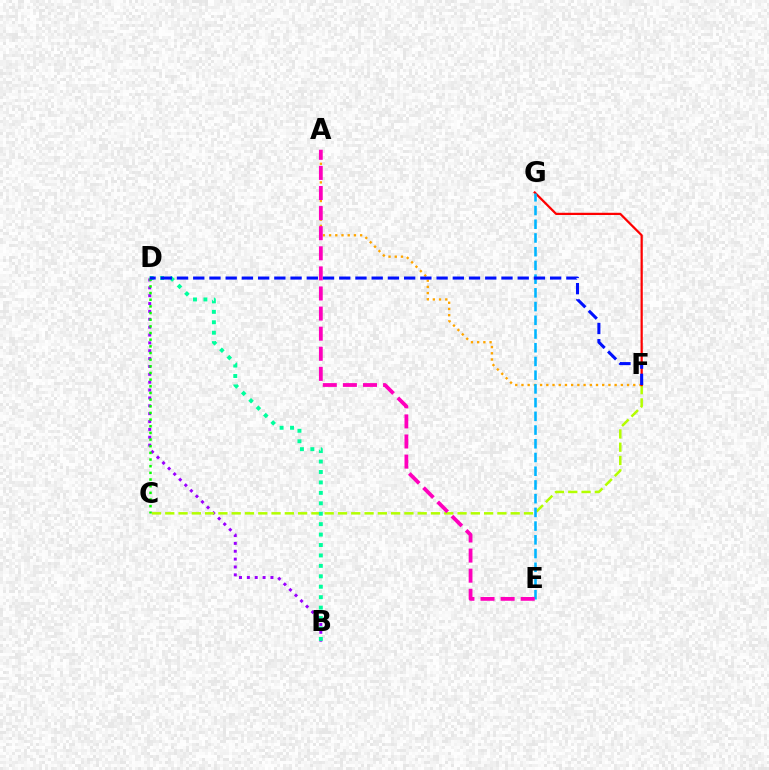{('B', 'D'): [{'color': '#9b00ff', 'line_style': 'dotted', 'thickness': 2.14}, {'color': '#00ff9d', 'line_style': 'dotted', 'thickness': 2.83}], ('C', 'F'): [{'color': '#b3ff00', 'line_style': 'dashed', 'thickness': 1.8}], ('A', 'F'): [{'color': '#ffa500', 'line_style': 'dotted', 'thickness': 1.69}], ('F', 'G'): [{'color': '#ff0000', 'line_style': 'solid', 'thickness': 1.61}], ('E', 'G'): [{'color': '#00b5ff', 'line_style': 'dashed', 'thickness': 1.86}], ('C', 'D'): [{'color': '#08ff00', 'line_style': 'dotted', 'thickness': 1.81}], ('A', 'E'): [{'color': '#ff00bd', 'line_style': 'dashed', 'thickness': 2.73}], ('D', 'F'): [{'color': '#0010ff', 'line_style': 'dashed', 'thickness': 2.2}]}